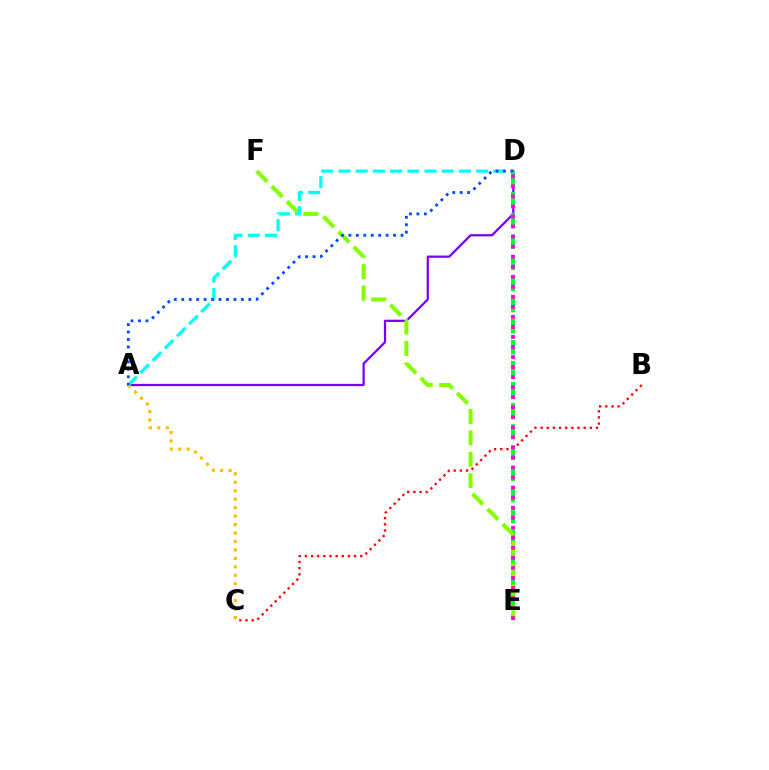{('A', 'D'): [{'color': '#7200ff', 'line_style': 'solid', 'thickness': 1.6}, {'color': '#00fff6', 'line_style': 'dashed', 'thickness': 2.34}, {'color': '#004bff', 'line_style': 'dotted', 'thickness': 2.02}], ('B', 'C'): [{'color': '#ff0000', 'line_style': 'dotted', 'thickness': 1.67}], ('A', 'C'): [{'color': '#ffbd00', 'line_style': 'dotted', 'thickness': 2.3}], ('D', 'E'): [{'color': '#00ff39', 'line_style': 'dashed', 'thickness': 2.87}, {'color': '#ff00cf', 'line_style': 'dotted', 'thickness': 2.73}], ('E', 'F'): [{'color': '#84ff00', 'line_style': 'dashed', 'thickness': 2.91}]}